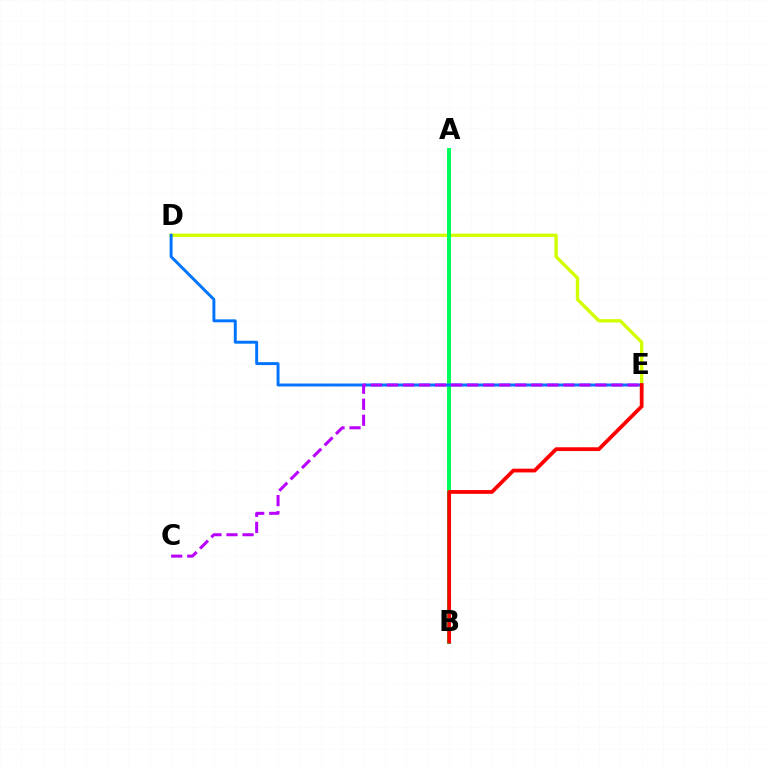{('D', 'E'): [{'color': '#d1ff00', 'line_style': 'solid', 'thickness': 2.42}, {'color': '#0074ff', 'line_style': 'solid', 'thickness': 2.12}], ('A', 'B'): [{'color': '#00ff5c', 'line_style': 'solid', 'thickness': 2.87}], ('C', 'E'): [{'color': '#b900ff', 'line_style': 'dashed', 'thickness': 2.18}], ('B', 'E'): [{'color': '#ff0000', 'line_style': 'solid', 'thickness': 2.71}]}